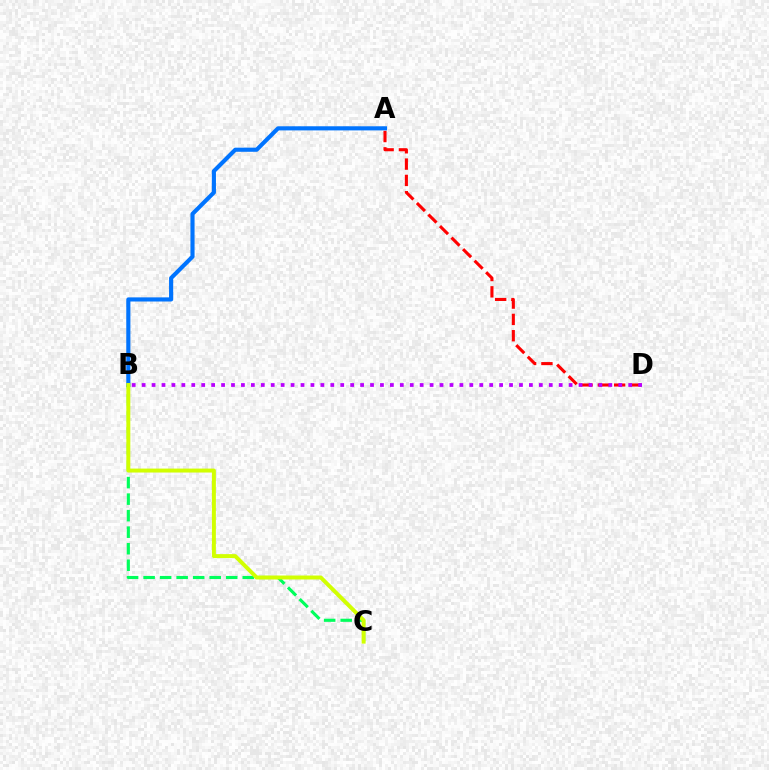{('B', 'C'): [{'color': '#00ff5c', 'line_style': 'dashed', 'thickness': 2.24}, {'color': '#d1ff00', 'line_style': 'solid', 'thickness': 2.85}], ('A', 'B'): [{'color': '#0074ff', 'line_style': 'solid', 'thickness': 2.97}], ('A', 'D'): [{'color': '#ff0000', 'line_style': 'dashed', 'thickness': 2.22}], ('B', 'D'): [{'color': '#b900ff', 'line_style': 'dotted', 'thickness': 2.7}]}